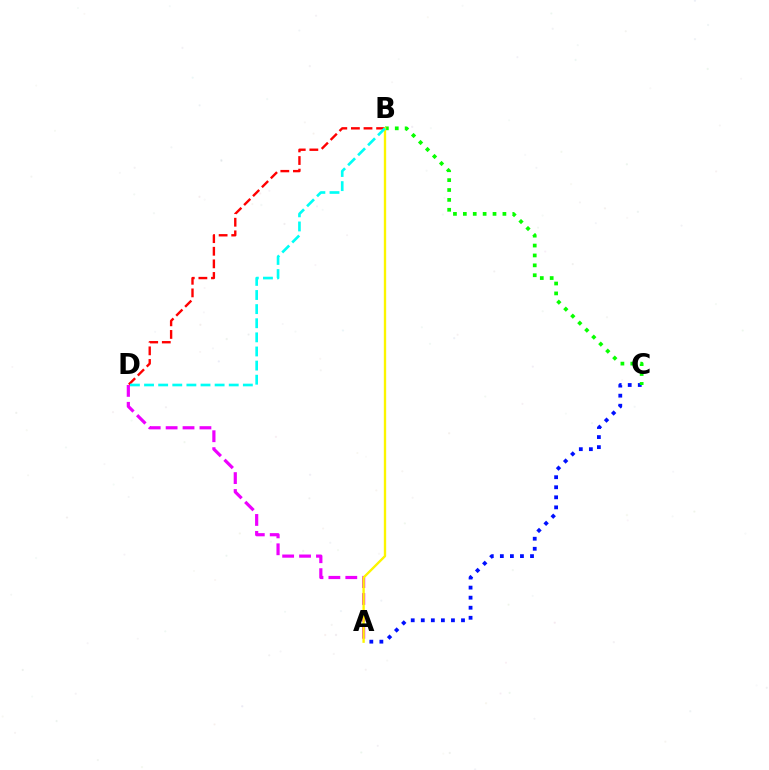{('A', 'C'): [{'color': '#0010ff', 'line_style': 'dotted', 'thickness': 2.73}], ('A', 'D'): [{'color': '#ee00ff', 'line_style': 'dashed', 'thickness': 2.3}], ('B', 'D'): [{'color': '#ff0000', 'line_style': 'dashed', 'thickness': 1.71}, {'color': '#00fff6', 'line_style': 'dashed', 'thickness': 1.92}], ('B', 'C'): [{'color': '#08ff00', 'line_style': 'dotted', 'thickness': 2.69}], ('A', 'B'): [{'color': '#fcf500', 'line_style': 'solid', 'thickness': 1.69}]}